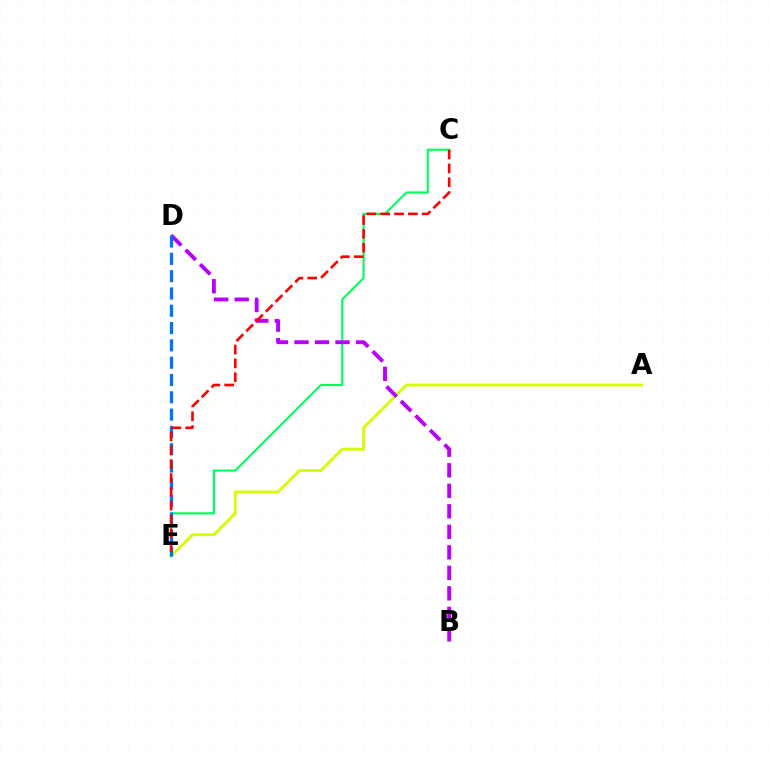{('A', 'E'): [{'color': '#d1ff00', 'line_style': 'solid', 'thickness': 2.02}], ('C', 'E'): [{'color': '#00ff5c', 'line_style': 'solid', 'thickness': 1.51}, {'color': '#ff0000', 'line_style': 'dashed', 'thickness': 1.88}], ('B', 'D'): [{'color': '#b900ff', 'line_style': 'dashed', 'thickness': 2.79}], ('D', 'E'): [{'color': '#0074ff', 'line_style': 'dashed', 'thickness': 2.35}]}